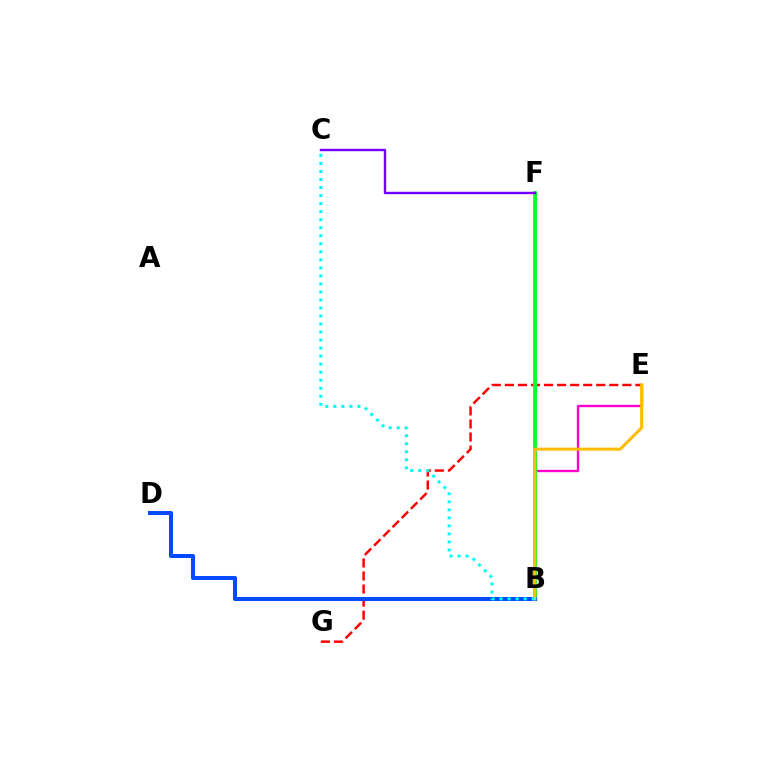{('E', 'G'): [{'color': '#ff0000', 'line_style': 'dashed', 'thickness': 1.77}], ('B', 'E'): [{'color': '#ff00cf', 'line_style': 'solid', 'thickness': 1.69}, {'color': '#ffbd00', 'line_style': 'solid', 'thickness': 2.2}], ('B', 'F'): [{'color': '#84ff00', 'line_style': 'solid', 'thickness': 2.33}, {'color': '#00ff39', 'line_style': 'solid', 'thickness': 2.71}], ('B', 'D'): [{'color': '#004bff', 'line_style': 'solid', 'thickness': 2.9}], ('C', 'F'): [{'color': '#7200ff', 'line_style': 'solid', 'thickness': 1.73}], ('B', 'C'): [{'color': '#00fff6', 'line_style': 'dotted', 'thickness': 2.18}]}